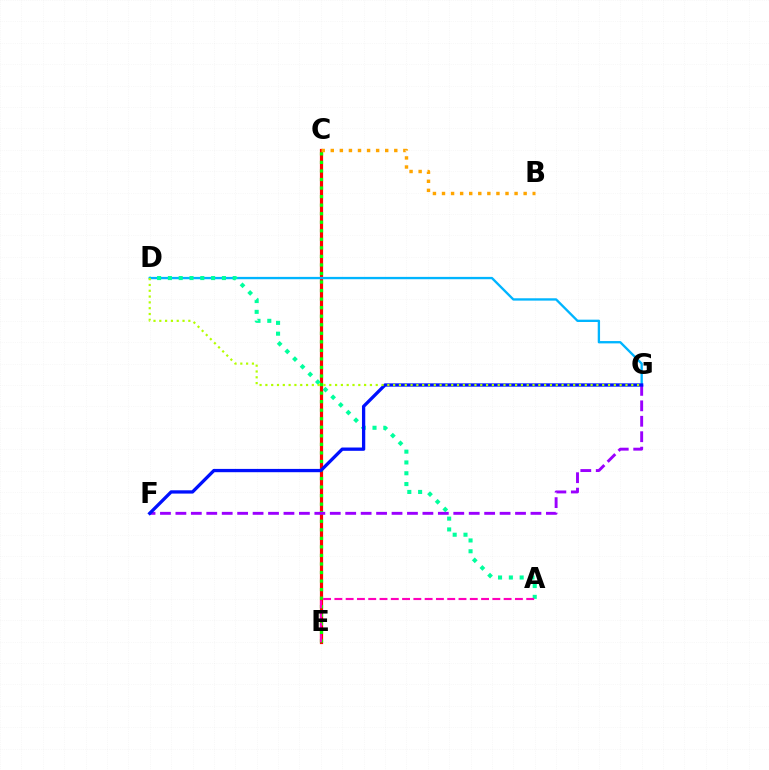{('C', 'E'): [{'color': '#ff0000', 'line_style': 'solid', 'thickness': 2.29}, {'color': '#08ff00', 'line_style': 'dotted', 'thickness': 2.32}], ('D', 'G'): [{'color': '#00b5ff', 'line_style': 'solid', 'thickness': 1.68}, {'color': '#b3ff00', 'line_style': 'dotted', 'thickness': 1.58}], ('F', 'G'): [{'color': '#9b00ff', 'line_style': 'dashed', 'thickness': 2.1}, {'color': '#0010ff', 'line_style': 'solid', 'thickness': 2.37}], ('A', 'D'): [{'color': '#00ff9d', 'line_style': 'dotted', 'thickness': 2.94}], ('A', 'E'): [{'color': '#ff00bd', 'line_style': 'dashed', 'thickness': 1.53}], ('B', 'C'): [{'color': '#ffa500', 'line_style': 'dotted', 'thickness': 2.46}]}